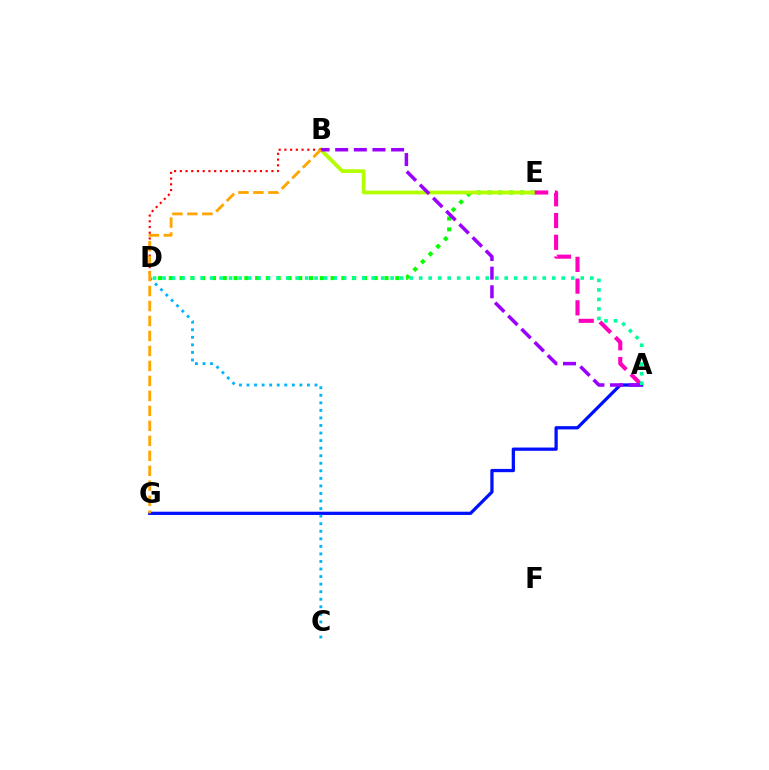{('D', 'E'): [{'color': '#08ff00', 'line_style': 'dotted', 'thickness': 2.93}], ('B', 'E'): [{'color': '#b3ff00', 'line_style': 'solid', 'thickness': 2.71}], ('A', 'G'): [{'color': '#0010ff', 'line_style': 'solid', 'thickness': 2.34}], ('A', 'E'): [{'color': '#ff00bd', 'line_style': 'dashed', 'thickness': 2.95}], ('C', 'D'): [{'color': '#00b5ff', 'line_style': 'dotted', 'thickness': 2.05}], ('A', 'B'): [{'color': '#9b00ff', 'line_style': 'dashed', 'thickness': 2.53}], ('B', 'D'): [{'color': '#ff0000', 'line_style': 'dotted', 'thickness': 1.56}], ('B', 'G'): [{'color': '#ffa500', 'line_style': 'dashed', 'thickness': 2.03}], ('A', 'D'): [{'color': '#00ff9d', 'line_style': 'dotted', 'thickness': 2.58}]}